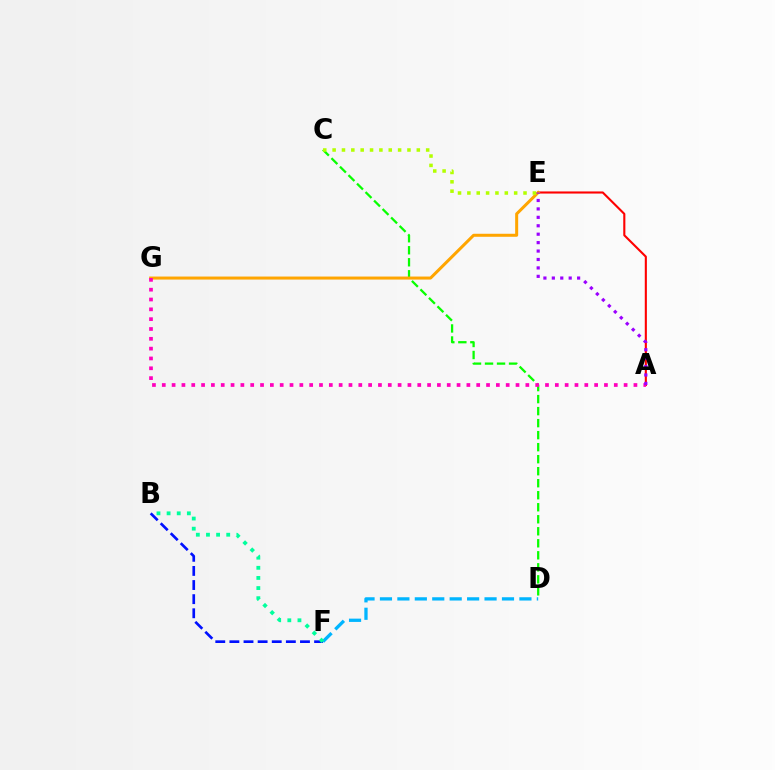{('A', 'E'): [{'color': '#ff0000', 'line_style': 'solid', 'thickness': 1.52}, {'color': '#9b00ff', 'line_style': 'dotted', 'thickness': 2.29}], ('C', 'D'): [{'color': '#08ff00', 'line_style': 'dashed', 'thickness': 1.63}], ('D', 'F'): [{'color': '#00b5ff', 'line_style': 'dashed', 'thickness': 2.37}], ('E', 'G'): [{'color': '#ffa500', 'line_style': 'solid', 'thickness': 2.17}], ('A', 'G'): [{'color': '#ff00bd', 'line_style': 'dotted', 'thickness': 2.67}], ('C', 'E'): [{'color': '#b3ff00', 'line_style': 'dotted', 'thickness': 2.54}], ('B', 'F'): [{'color': '#0010ff', 'line_style': 'dashed', 'thickness': 1.92}, {'color': '#00ff9d', 'line_style': 'dotted', 'thickness': 2.75}]}